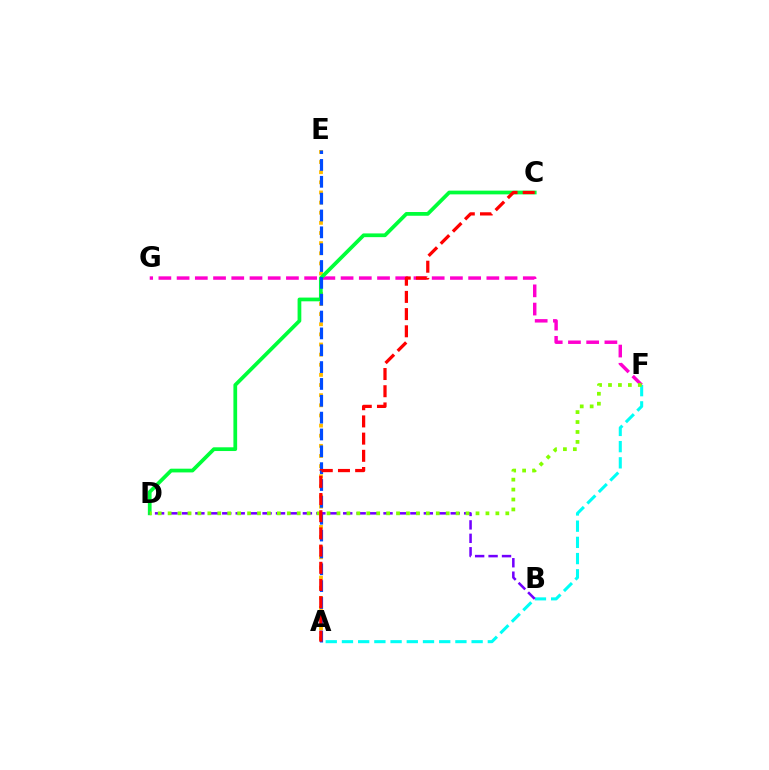{('A', 'E'): [{'color': '#ffbd00', 'line_style': 'dotted', 'thickness': 2.75}, {'color': '#004bff', 'line_style': 'dashed', 'thickness': 2.29}], ('A', 'F'): [{'color': '#00fff6', 'line_style': 'dashed', 'thickness': 2.2}], ('F', 'G'): [{'color': '#ff00cf', 'line_style': 'dashed', 'thickness': 2.48}], ('C', 'D'): [{'color': '#00ff39', 'line_style': 'solid', 'thickness': 2.69}], ('B', 'D'): [{'color': '#7200ff', 'line_style': 'dashed', 'thickness': 1.83}], ('D', 'F'): [{'color': '#84ff00', 'line_style': 'dotted', 'thickness': 2.7}], ('A', 'C'): [{'color': '#ff0000', 'line_style': 'dashed', 'thickness': 2.34}]}